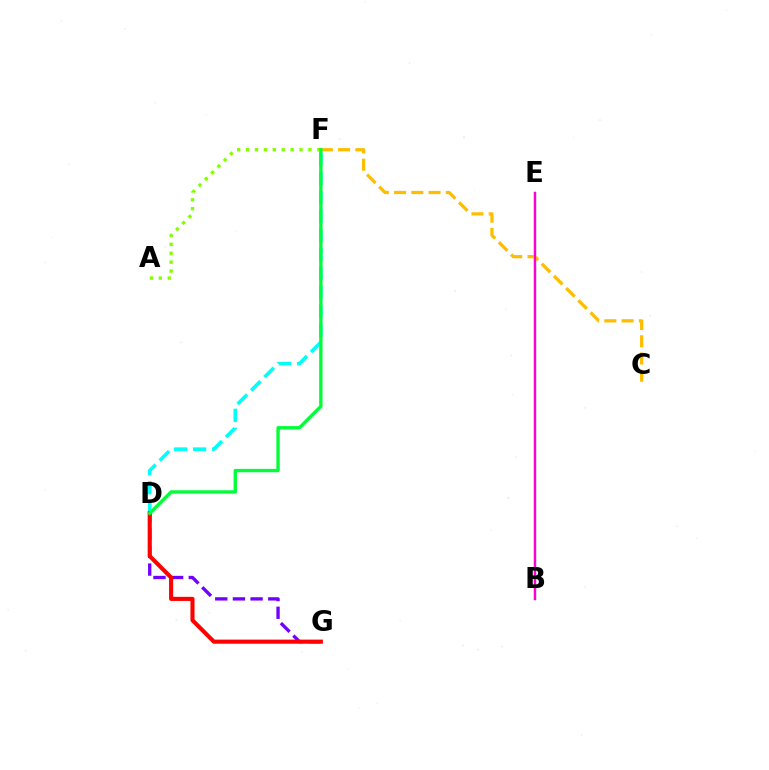{('A', 'F'): [{'color': '#84ff00', 'line_style': 'dotted', 'thickness': 2.42}], ('B', 'E'): [{'color': '#004bff', 'line_style': 'solid', 'thickness': 1.67}, {'color': '#ff00cf', 'line_style': 'solid', 'thickness': 1.57}], ('C', 'F'): [{'color': '#ffbd00', 'line_style': 'dashed', 'thickness': 2.34}], ('D', 'G'): [{'color': '#7200ff', 'line_style': 'dashed', 'thickness': 2.4}, {'color': '#ff0000', 'line_style': 'solid', 'thickness': 2.96}], ('D', 'F'): [{'color': '#00fff6', 'line_style': 'dashed', 'thickness': 2.58}, {'color': '#00ff39', 'line_style': 'solid', 'thickness': 2.42}]}